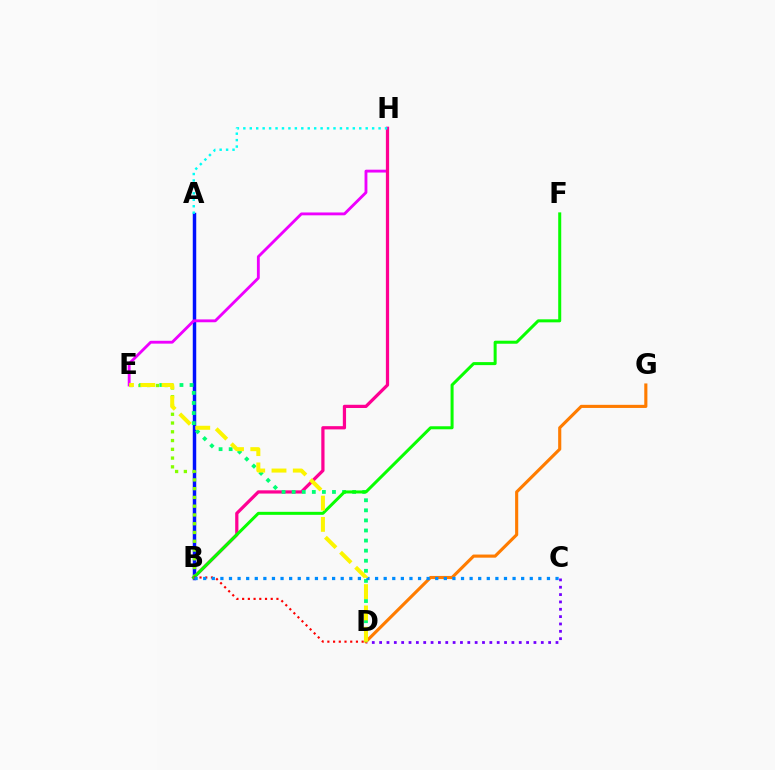{('A', 'B'): [{'color': '#0010ff', 'line_style': 'solid', 'thickness': 2.5}], ('E', 'H'): [{'color': '#ee00ff', 'line_style': 'solid', 'thickness': 2.05}], ('B', 'H'): [{'color': '#ff0094', 'line_style': 'solid', 'thickness': 2.33}], ('A', 'H'): [{'color': '#00fff6', 'line_style': 'dotted', 'thickness': 1.75}], ('C', 'D'): [{'color': '#7200ff', 'line_style': 'dotted', 'thickness': 2.0}], ('B', 'E'): [{'color': '#84ff00', 'line_style': 'dotted', 'thickness': 2.38}], ('D', 'G'): [{'color': '#ff7c00', 'line_style': 'solid', 'thickness': 2.25}], ('D', 'E'): [{'color': '#00ff74', 'line_style': 'dotted', 'thickness': 2.74}, {'color': '#fcf500', 'line_style': 'dashed', 'thickness': 2.89}], ('B', 'F'): [{'color': '#08ff00', 'line_style': 'solid', 'thickness': 2.17}], ('B', 'D'): [{'color': '#ff0000', 'line_style': 'dotted', 'thickness': 1.55}], ('B', 'C'): [{'color': '#008cff', 'line_style': 'dotted', 'thickness': 2.33}]}